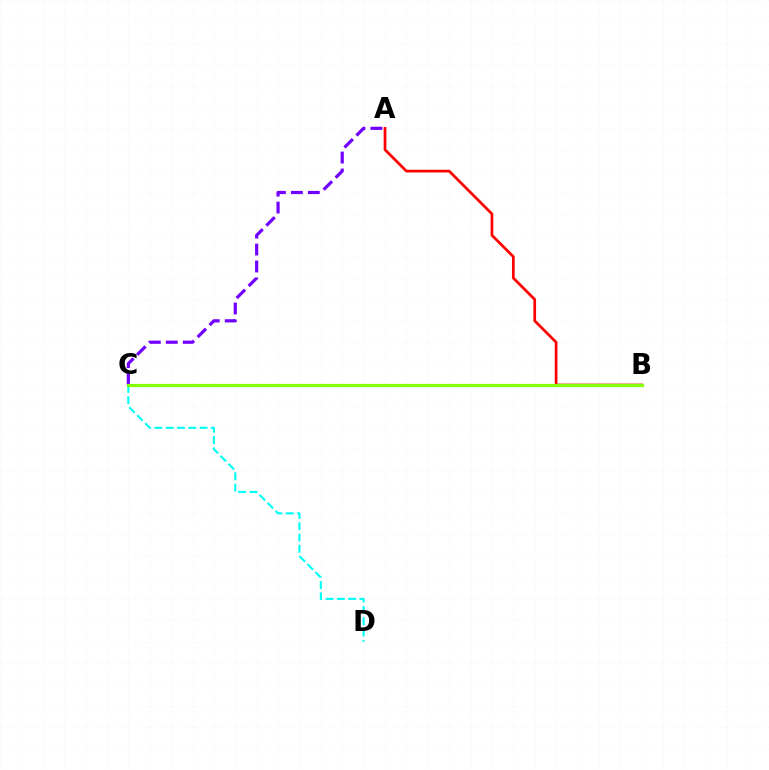{('A', 'C'): [{'color': '#7200ff', 'line_style': 'dashed', 'thickness': 2.3}], ('A', 'B'): [{'color': '#ff0000', 'line_style': 'solid', 'thickness': 1.96}], ('C', 'D'): [{'color': '#00fff6', 'line_style': 'dashed', 'thickness': 1.53}], ('B', 'C'): [{'color': '#84ff00', 'line_style': 'solid', 'thickness': 2.31}]}